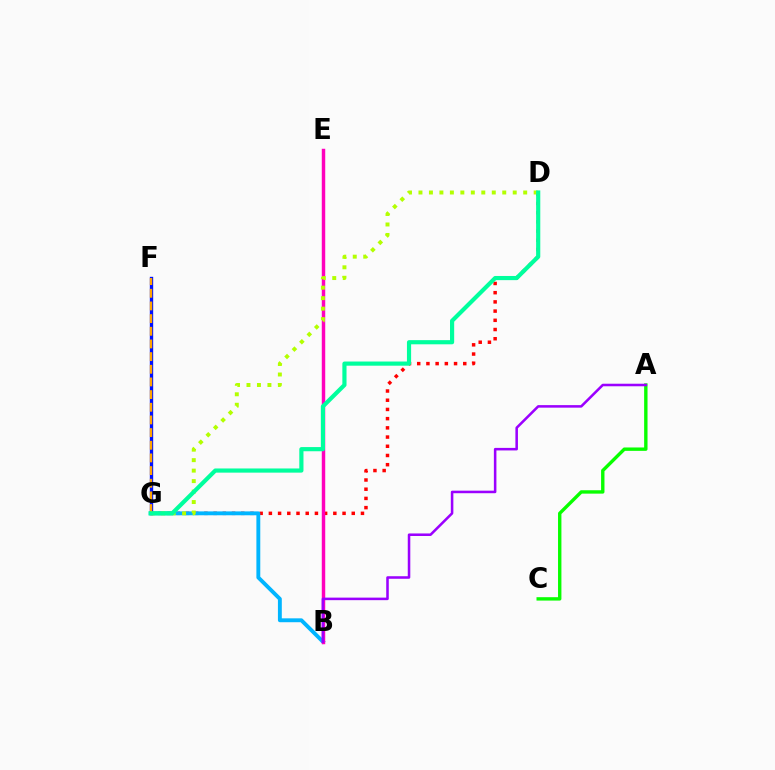{('D', 'G'): [{'color': '#ff0000', 'line_style': 'dotted', 'thickness': 2.5}, {'color': '#b3ff00', 'line_style': 'dotted', 'thickness': 2.85}, {'color': '#00ff9d', 'line_style': 'solid', 'thickness': 3.0}], ('B', 'G'): [{'color': '#00b5ff', 'line_style': 'solid', 'thickness': 2.79}], ('B', 'E'): [{'color': '#ff00bd', 'line_style': 'solid', 'thickness': 2.48}], ('F', 'G'): [{'color': '#0010ff', 'line_style': 'solid', 'thickness': 2.41}, {'color': '#ffa500', 'line_style': 'dashed', 'thickness': 1.72}], ('A', 'C'): [{'color': '#08ff00', 'line_style': 'solid', 'thickness': 2.44}], ('A', 'B'): [{'color': '#9b00ff', 'line_style': 'solid', 'thickness': 1.83}]}